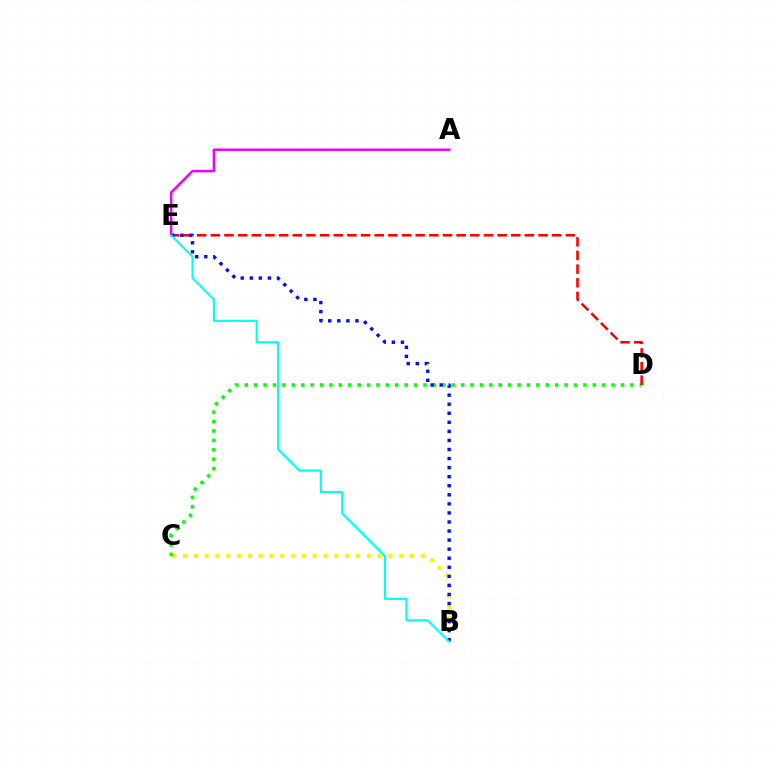{('B', 'C'): [{'color': '#fcf500', 'line_style': 'dotted', 'thickness': 2.94}], ('A', 'E'): [{'color': '#ee00ff', 'line_style': 'solid', 'thickness': 1.79}], ('C', 'D'): [{'color': '#08ff00', 'line_style': 'dotted', 'thickness': 2.56}], ('D', 'E'): [{'color': '#ff0000', 'line_style': 'dashed', 'thickness': 1.86}], ('B', 'E'): [{'color': '#0010ff', 'line_style': 'dotted', 'thickness': 2.46}, {'color': '#00fff6', 'line_style': 'solid', 'thickness': 1.53}]}